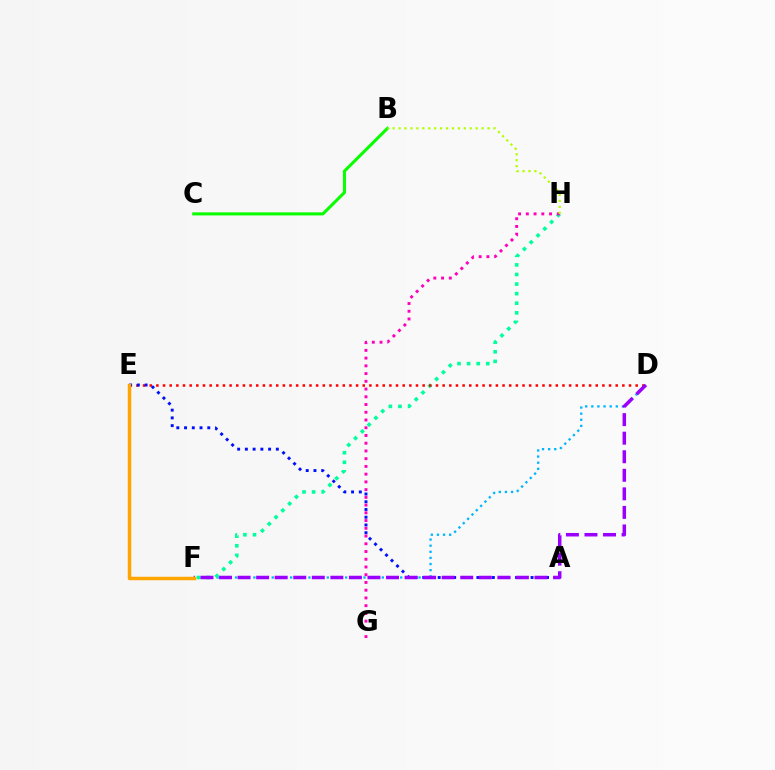{('D', 'F'): [{'color': '#00b5ff', 'line_style': 'dotted', 'thickness': 1.66}, {'color': '#9b00ff', 'line_style': 'dashed', 'thickness': 2.52}], ('F', 'H'): [{'color': '#00ff9d', 'line_style': 'dotted', 'thickness': 2.6}], ('B', 'C'): [{'color': '#08ff00', 'line_style': 'solid', 'thickness': 2.2}], ('D', 'E'): [{'color': '#ff0000', 'line_style': 'dotted', 'thickness': 1.81}], ('A', 'E'): [{'color': '#0010ff', 'line_style': 'dotted', 'thickness': 2.1}], ('G', 'H'): [{'color': '#ff00bd', 'line_style': 'dotted', 'thickness': 2.1}], ('B', 'H'): [{'color': '#b3ff00', 'line_style': 'dotted', 'thickness': 1.61}], ('E', 'F'): [{'color': '#ffa500', 'line_style': 'solid', 'thickness': 2.51}]}